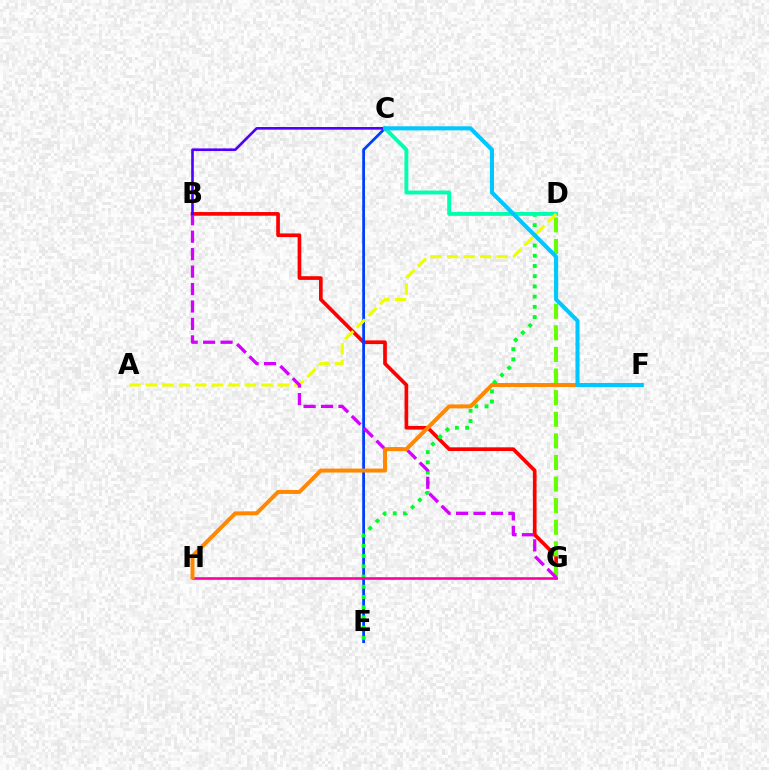{('B', 'G'): [{'color': '#ff0000', 'line_style': 'solid', 'thickness': 2.65}, {'color': '#d600ff', 'line_style': 'dashed', 'thickness': 2.37}], ('C', 'E'): [{'color': '#003fff', 'line_style': 'solid', 'thickness': 2.0}], ('D', 'G'): [{'color': '#66ff00', 'line_style': 'dashed', 'thickness': 2.93}], ('D', 'E'): [{'color': '#00ff27', 'line_style': 'dotted', 'thickness': 2.78}], ('G', 'H'): [{'color': '#ff00a0', 'line_style': 'solid', 'thickness': 1.87}], ('C', 'D'): [{'color': '#00ffaf', 'line_style': 'solid', 'thickness': 2.82}], ('A', 'D'): [{'color': '#eeff00', 'line_style': 'dashed', 'thickness': 2.24}], ('F', 'H'): [{'color': '#ff8800', 'line_style': 'solid', 'thickness': 2.85}], ('B', 'C'): [{'color': '#4f00ff', 'line_style': 'solid', 'thickness': 1.9}], ('C', 'F'): [{'color': '#00c7ff', 'line_style': 'solid', 'thickness': 2.94}]}